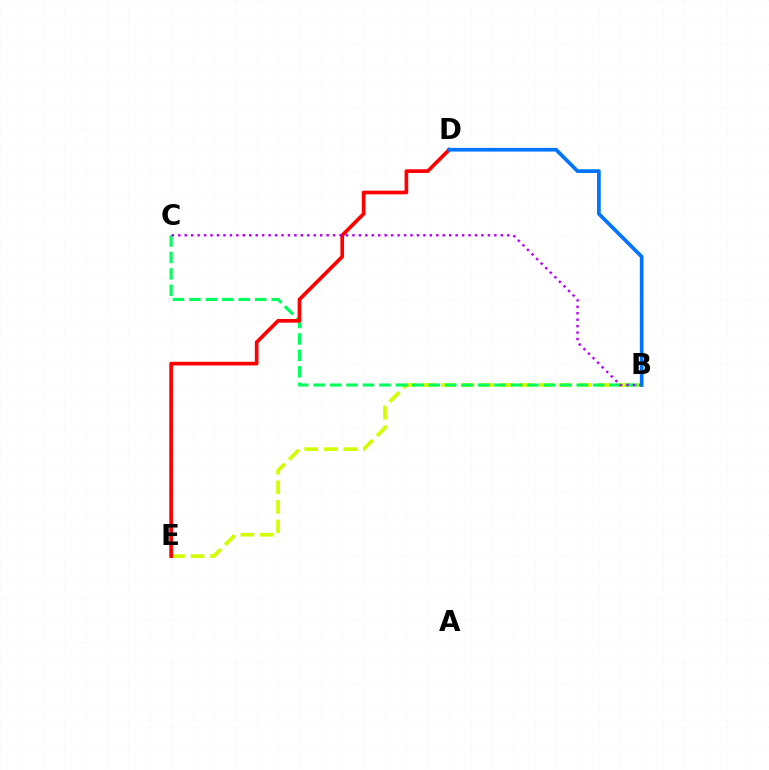{('B', 'E'): [{'color': '#d1ff00', 'line_style': 'dashed', 'thickness': 2.66}], ('B', 'C'): [{'color': '#00ff5c', 'line_style': 'dashed', 'thickness': 2.23}, {'color': '#b900ff', 'line_style': 'dotted', 'thickness': 1.75}], ('D', 'E'): [{'color': '#ff0000', 'line_style': 'solid', 'thickness': 2.64}], ('B', 'D'): [{'color': '#0074ff', 'line_style': 'solid', 'thickness': 2.66}]}